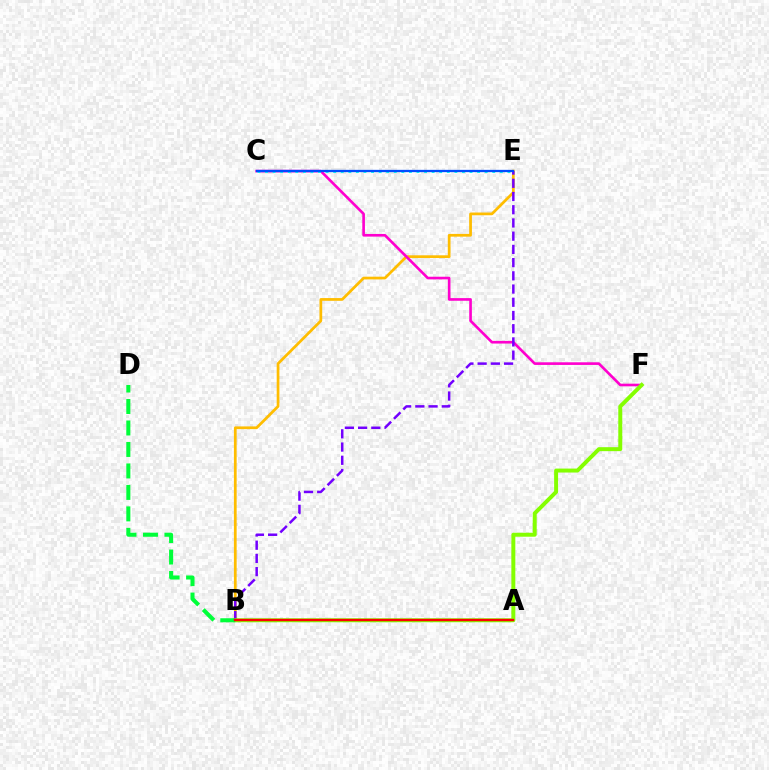{('B', 'E'): [{'color': '#ffbd00', 'line_style': 'solid', 'thickness': 1.97}, {'color': '#7200ff', 'line_style': 'dashed', 'thickness': 1.8}], ('C', 'F'): [{'color': '#ff00cf', 'line_style': 'solid', 'thickness': 1.91}], ('B', 'F'): [{'color': '#84ff00', 'line_style': 'solid', 'thickness': 2.86}], ('C', 'E'): [{'color': '#00fff6', 'line_style': 'dotted', 'thickness': 2.06}, {'color': '#004bff', 'line_style': 'solid', 'thickness': 1.66}], ('B', 'D'): [{'color': '#00ff39', 'line_style': 'dashed', 'thickness': 2.92}], ('A', 'B'): [{'color': '#ff0000', 'line_style': 'solid', 'thickness': 1.71}]}